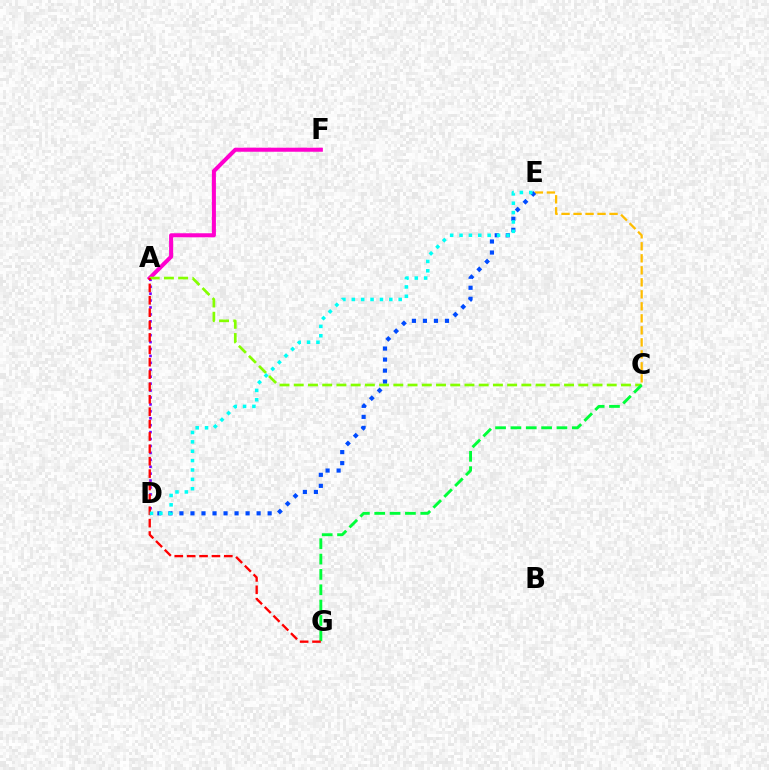{('C', 'E'): [{'color': '#ffbd00', 'line_style': 'dashed', 'thickness': 1.63}], ('A', 'F'): [{'color': '#ff00cf', 'line_style': 'solid', 'thickness': 2.91}], ('A', 'D'): [{'color': '#7200ff', 'line_style': 'dotted', 'thickness': 1.88}], ('D', 'E'): [{'color': '#004bff', 'line_style': 'dotted', 'thickness': 3.0}, {'color': '#00fff6', 'line_style': 'dotted', 'thickness': 2.55}], ('A', 'C'): [{'color': '#84ff00', 'line_style': 'dashed', 'thickness': 1.93}], ('C', 'G'): [{'color': '#00ff39', 'line_style': 'dashed', 'thickness': 2.08}], ('A', 'G'): [{'color': '#ff0000', 'line_style': 'dashed', 'thickness': 1.68}]}